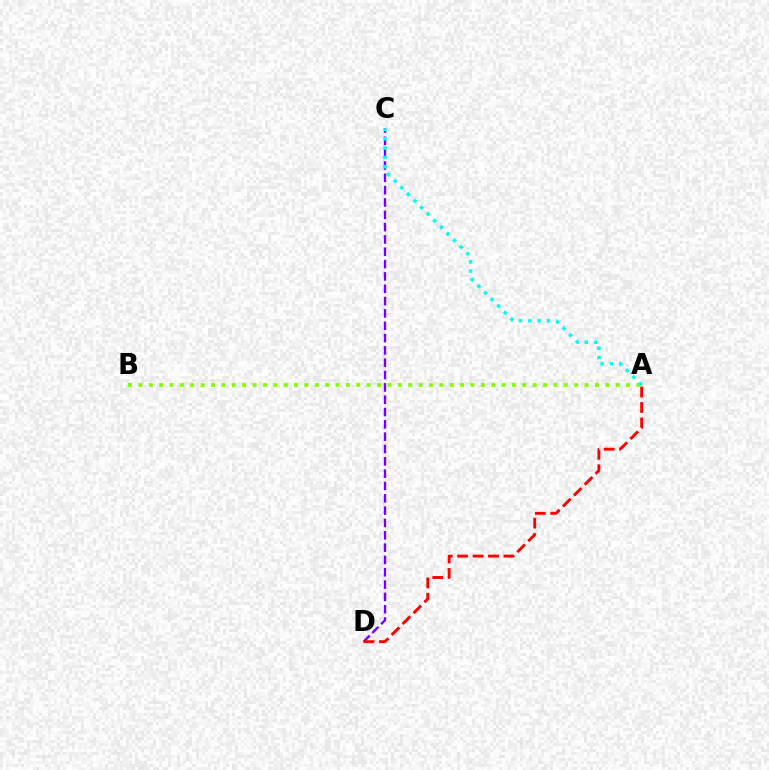{('C', 'D'): [{'color': '#7200ff', 'line_style': 'dashed', 'thickness': 1.67}], ('A', 'B'): [{'color': '#84ff00', 'line_style': 'dotted', 'thickness': 2.82}], ('A', 'D'): [{'color': '#ff0000', 'line_style': 'dashed', 'thickness': 2.09}], ('A', 'C'): [{'color': '#00fff6', 'line_style': 'dotted', 'thickness': 2.53}]}